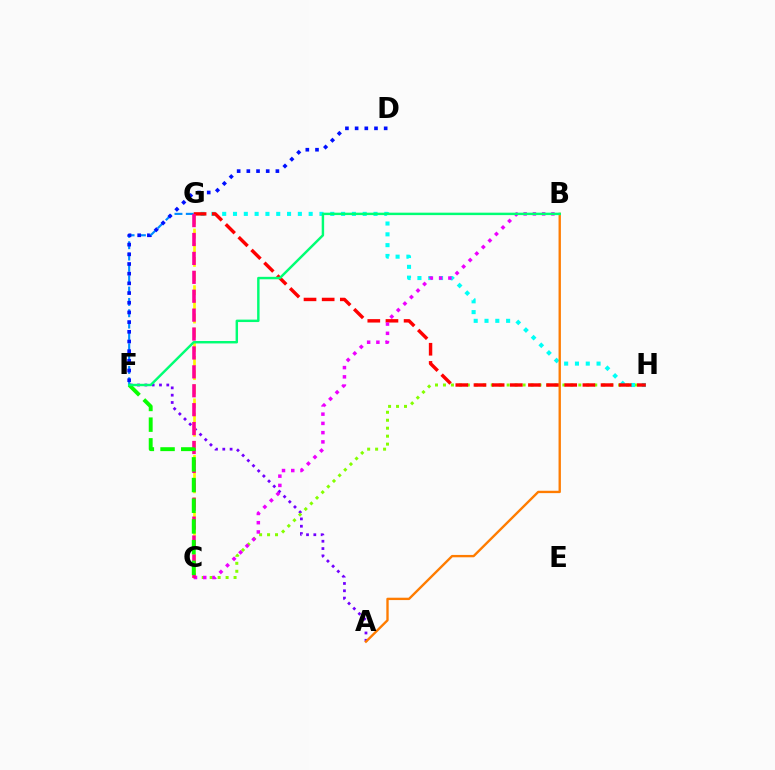{('F', 'G'): [{'color': '#008cff', 'line_style': 'dashed', 'thickness': 1.54}], ('A', 'F'): [{'color': '#7200ff', 'line_style': 'dotted', 'thickness': 1.99}], ('C', 'H'): [{'color': '#84ff00', 'line_style': 'dotted', 'thickness': 2.16}], ('D', 'F'): [{'color': '#0010ff', 'line_style': 'dotted', 'thickness': 2.63}], ('C', 'G'): [{'color': '#fcf500', 'line_style': 'dashed', 'thickness': 1.92}, {'color': '#ff0094', 'line_style': 'dashed', 'thickness': 2.57}], ('G', 'H'): [{'color': '#00fff6', 'line_style': 'dotted', 'thickness': 2.94}, {'color': '#ff0000', 'line_style': 'dashed', 'thickness': 2.47}], ('A', 'B'): [{'color': '#ff7c00', 'line_style': 'solid', 'thickness': 1.7}], ('B', 'C'): [{'color': '#ee00ff', 'line_style': 'dotted', 'thickness': 2.51}], ('C', 'F'): [{'color': '#08ff00', 'line_style': 'dashed', 'thickness': 2.81}], ('B', 'F'): [{'color': '#00ff74', 'line_style': 'solid', 'thickness': 1.76}]}